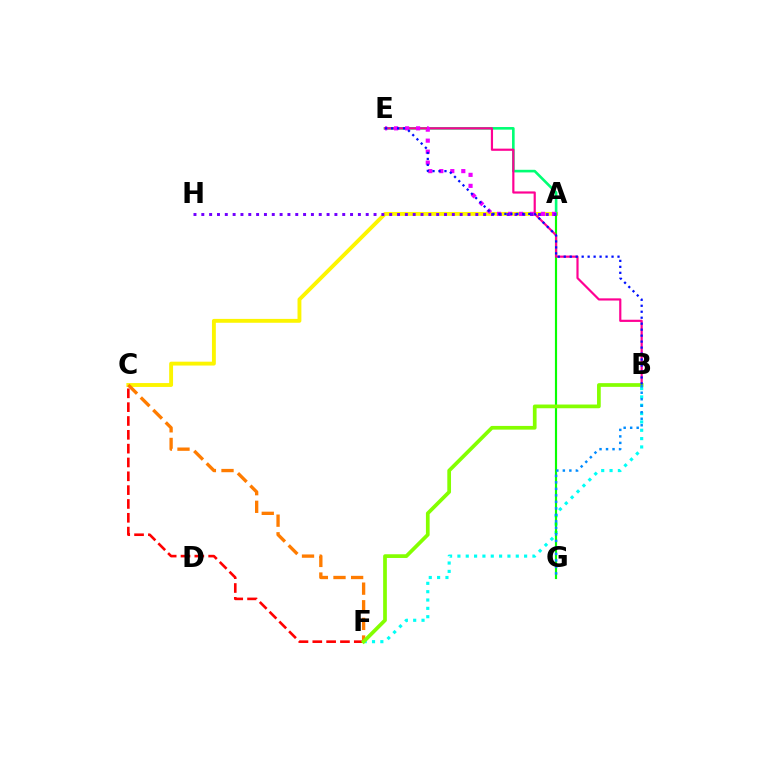{('A', 'C'): [{'color': '#fcf500', 'line_style': 'solid', 'thickness': 2.79}], ('C', 'F'): [{'color': '#ff0000', 'line_style': 'dashed', 'thickness': 1.88}, {'color': '#ff7c00', 'line_style': 'dashed', 'thickness': 2.39}], ('B', 'F'): [{'color': '#00fff6', 'line_style': 'dotted', 'thickness': 2.27}, {'color': '#84ff00', 'line_style': 'solid', 'thickness': 2.67}], ('A', 'G'): [{'color': '#08ff00', 'line_style': 'solid', 'thickness': 1.56}], ('A', 'E'): [{'color': '#00ff74', 'line_style': 'solid', 'thickness': 1.89}, {'color': '#ee00ff', 'line_style': 'dotted', 'thickness': 2.99}], ('B', 'E'): [{'color': '#ff0094', 'line_style': 'solid', 'thickness': 1.57}, {'color': '#0010ff', 'line_style': 'dotted', 'thickness': 1.62}], ('A', 'H'): [{'color': '#7200ff', 'line_style': 'dotted', 'thickness': 2.13}], ('B', 'G'): [{'color': '#008cff', 'line_style': 'dotted', 'thickness': 1.77}]}